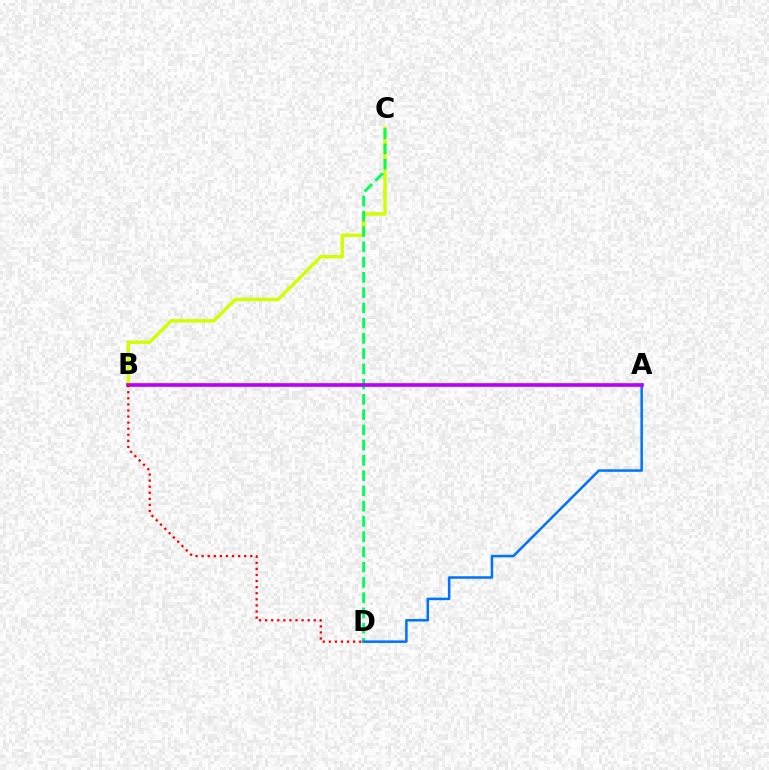{('B', 'C'): [{'color': '#d1ff00', 'line_style': 'solid', 'thickness': 2.47}], ('C', 'D'): [{'color': '#00ff5c', 'line_style': 'dashed', 'thickness': 2.07}], ('A', 'D'): [{'color': '#0074ff', 'line_style': 'solid', 'thickness': 1.82}], ('A', 'B'): [{'color': '#b900ff', 'line_style': 'solid', 'thickness': 2.62}], ('B', 'D'): [{'color': '#ff0000', 'line_style': 'dotted', 'thickness': 1.65}]}